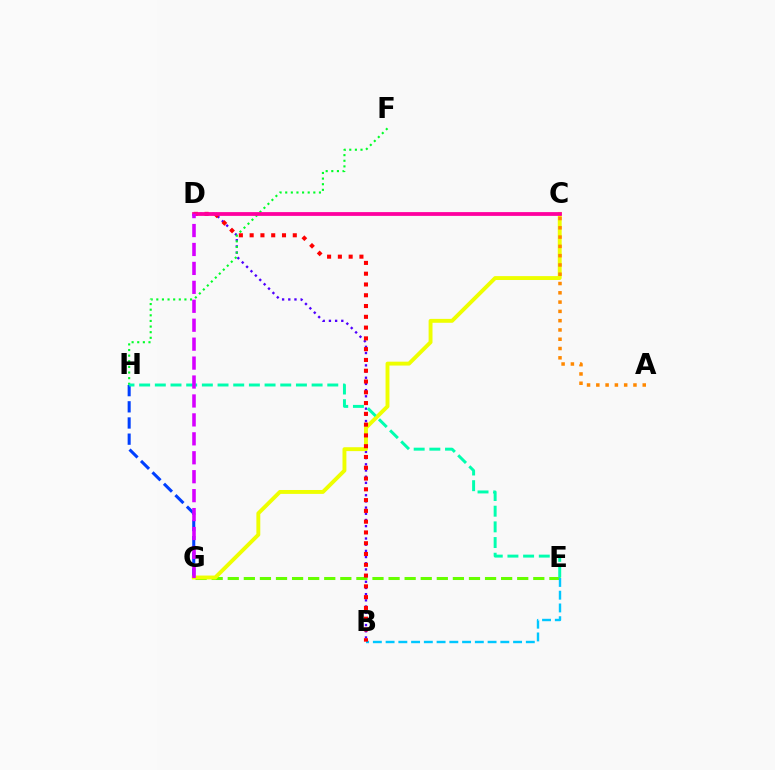{('G', 'H'): [{'color': '#003fff', 'line_style': 'dashed', 'thickness': 2.2}], ('E', 'G'): [{'color': '#66ff00', 'line_style': 'dashed', 'thickness': 2.18}], ('B', 'D'): [{'color': '#4f00ff', 'line_style': 'dotted', 'thickness': 1.68}, {'color': '#ff0000', 'line_style': 'dotted', 'thickness': 2.93}], ('B', 'E'): [{'color': '#00c7ff', 'line_style': 'dashed', 'thickness': 1.73}], ('C', 'G'): [{'color': '#eeff00', 'line_style': 'solid', 'thickness': 2.81}], ('A', 'C'): [{'color': '#ff8800', 'line_style': 'dotted', 'thickness': 2.52}], ('F', 'H'): [{'color': '#00ff27', 'line_style': 'dotted', 'thickness': 1.53}], ('E', 'H'): [{'color': '#00ffaf', 'line_style': 'dashed', 'thickness': 2.13}], ('C', 'D'): [{'color': '#ff00a0', 'line_style': 'solid', 'thickness': 2.73}], ('D', 'G'): [{'color': '#d600ff', 'line_style': 'dashed', 'thickness': 2.57}]}